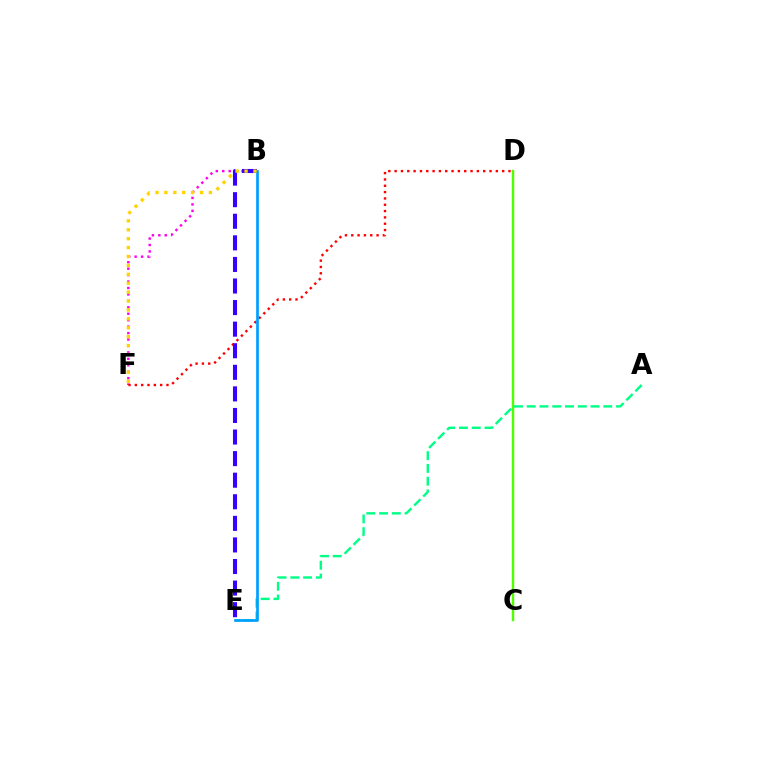{('C', 'D'): [{'color': '#4fff00', 'line_style': 'solid', 'thickness': 1.75}], ('A', 'E'): [{'color': '#00ff86', 'line_style': 'dashed', 'thickness': 1.73}], ('B', 'F'): [{'color': '#ff00ed', 'line_style': 'dotted', 'thickness': 1.75}, {'color': '#ffd500', 'line_style': 'dotted', 'thickness': 2.42}], ('D', 'F'): [{'color': '#ff0000', 'line_style': 'dotted', 'thickness': 1.72}], ('B', 'E'): [{'color': '#3700ff', 'line_style': 'dashed', 'thickness': 2.93}, {'color': '#009eff', 'line_style': 'solid', 'thickness': 1.93}]}